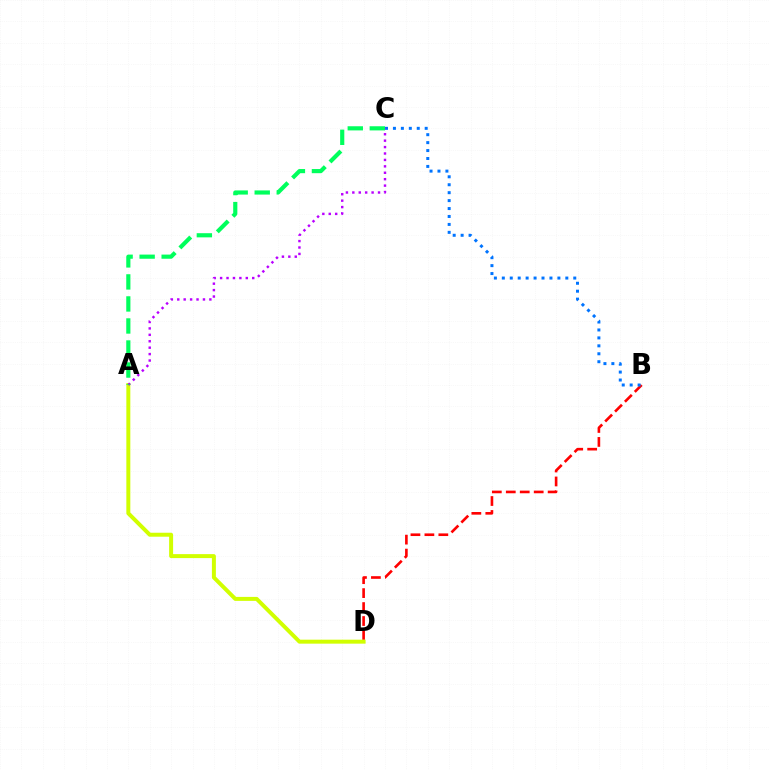{('B', 'D'): [{'color': '#ff0000', 'line_style': 'dashed', 'thickness': 1.9}], ('A', 'D'): [{'color': '#d1ff00', 'line_style': 'solid', 'thickness': 2.86}], ('B', 'C'): [{'color': '#0074ff', 'line_style': 'dotted', 'thickness': 2.16}], ('A', 'C'): [{'color': '#b900ff', 'line_style': 'dotted', 'thickness': 1.75}, {'color': '#00ff5c', 'line_style': 'dashed', 'thickness': 2.99}]}